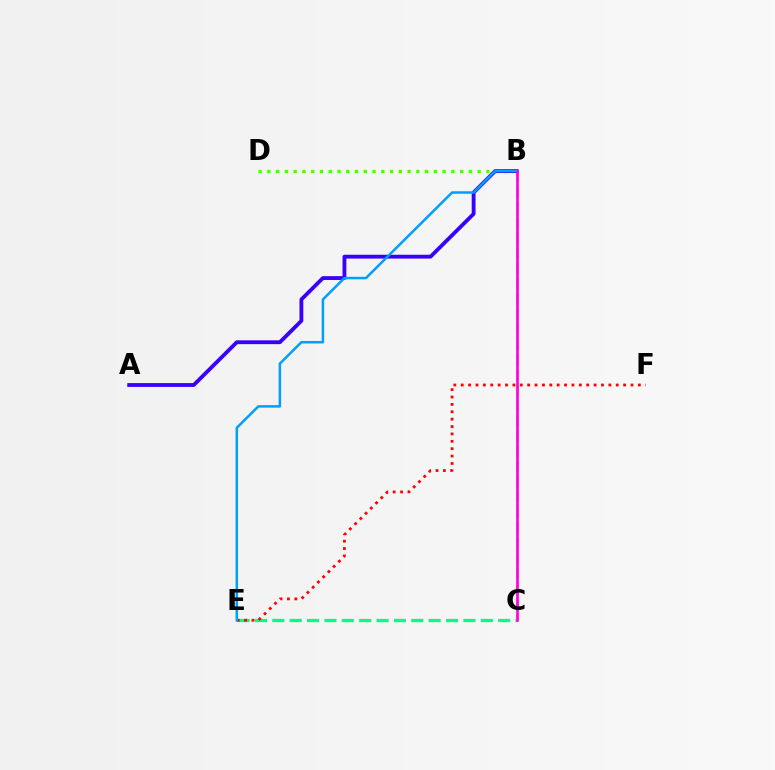{('B', 'D'): [{'color': '#4fff00', 'line_style': 'dotted', 'thickness': 2.38}], ('C', 'E'): [{'color': '#00ff86', 'line_style': 'dashed', 'thickness': 2.36}], ('B', 'C'): [{'color': '#ffd500', 'line_style': 'dashed', 'thickness': 2.07}, {'color': '#ff00ed', 'line_style': 'solid', 'thickness': 1.92}], ('A', 'B'): [{'color': '#3700ff', 'line_style': 'solid', 'thickness': 2.75}], ('E', 'F'): [{'color': '#ff0000', 'line_style': 'dotted', 'thickness': 2.01}], ('B', 'E'): [{'color': '#009eff', 'line_style': 'solid', 'thickness': 1.8}]}